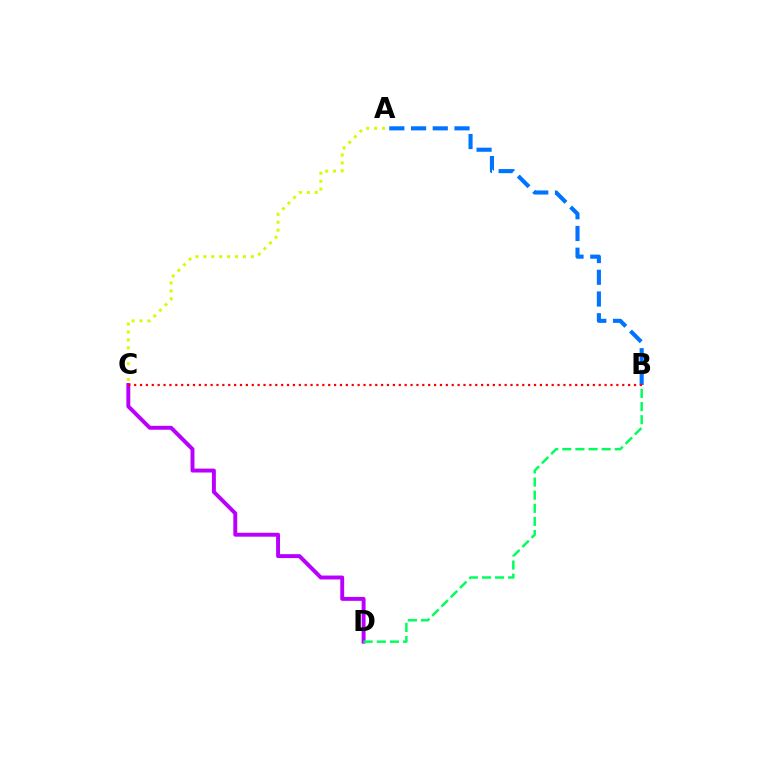{('A', 'B'): [{'color': '#0074ff', 'line_style': 'dashed', 'thickness': 2.95}], ('C', 'D'): [{'color': '#b900ff', 'line_style': 'solid', 'thickness': 2.82}], ('A', 'C'): [{'color': '#d1ff00', 'line_style': 'dotted', 'thickness': 2.15}], ('B', 'D'): [{'color': '#00ff5c', 'line_style': 'dashed', 'thickness': 1.78}], ('B', 'C'): [{'color': '#ff0000', 'line_style': 'dotted', 'thickness': 1.6}]}